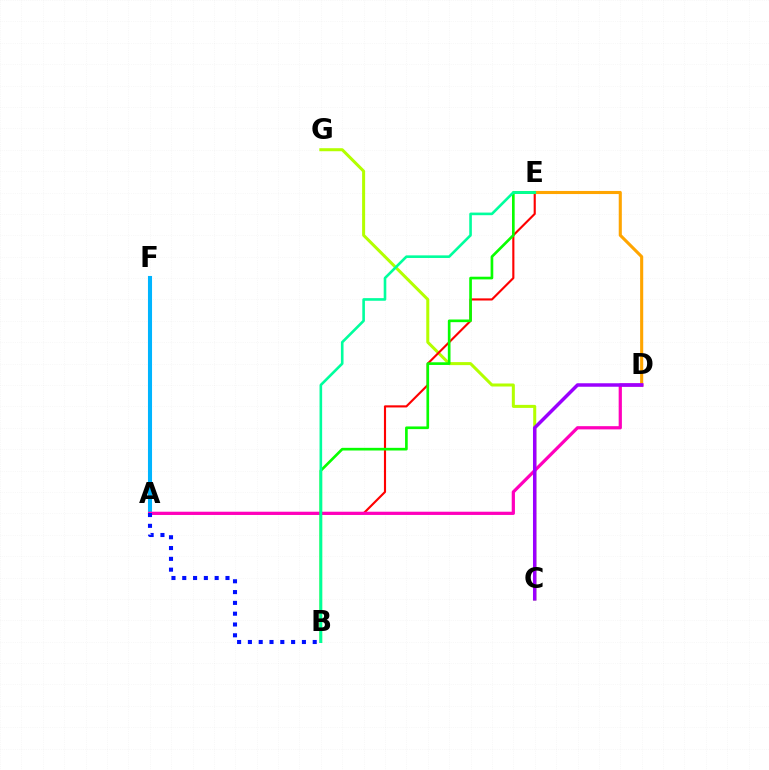{('A', 'F'): [{'color': '#00b5ff', 'line_style': 'solid', 'thickness': 2.94}], ('C', 'G'): [{'color': '#b3ff00', 'line_style': 'solid', 'thickness': 2.17}], ('A', 'E'): [{'color': '#ff0000', 'line_style': 'solid', 'thickness': 1.54}], ('D', 'E'): [{'color': '#ffa500', 'line_style': 'solid', 'thickness': 2.23}], ('A', 'D'): [{'color': '#ff00bd', 'line_style': 'solid', 'thickness': 2.32}], ('C', 'D'): [{'color': '#9b00ff', 'line_style': 'solid', 'thickness': 2.51}], ('B', 'E'): [{'color': '#08ff00', 'line_style': 'solid', 'thickness': 1.92}, {'color': '#00ff9d', 'line_style': 'solid', 'thickness': 1.88}], ('A', 'B'): [{'color': '#0010ff', 'line_style': 'dotted', 'thickness': 2.94}]}